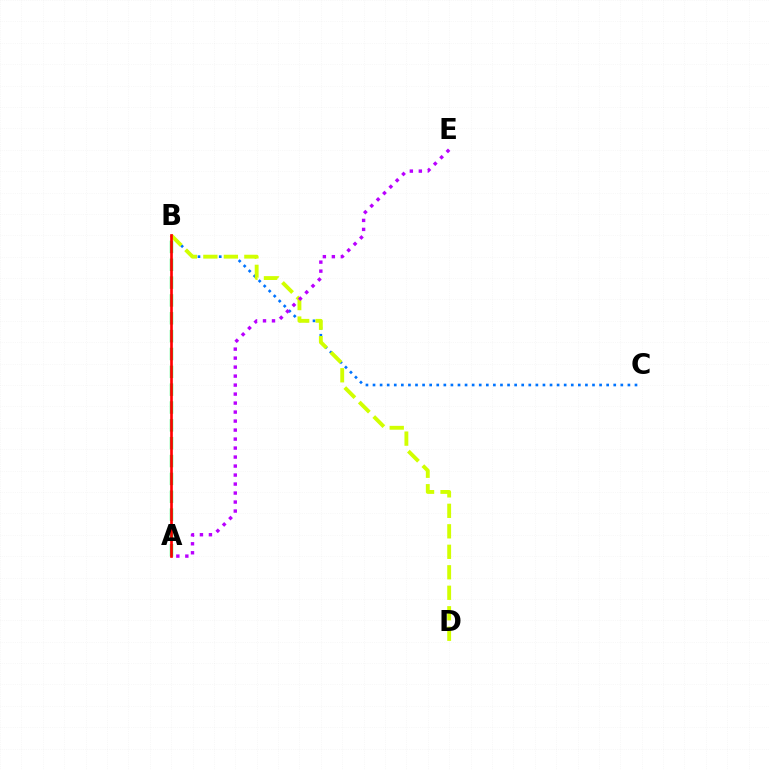{('B', 'C'): [{'color': '#0074ff', 'line_style': 'dotted', 'thickness': 1.92}], ('A', 'B'): [{'color': '#00ff5c', 'line_style': 'dashed', 'thickness': 2.42}, {'color': '#ff0000', 'line_style': 'solid', 'thickness': 1.92}], ('B', 'D'): [{'color': '#d1ff00', 'line_style': 'dashed', 'thickness': 2.78}], ('A', 'E'): [{'color': '#b900ff', 'line_style': 'dotted', 'thickness': 2.44}]}